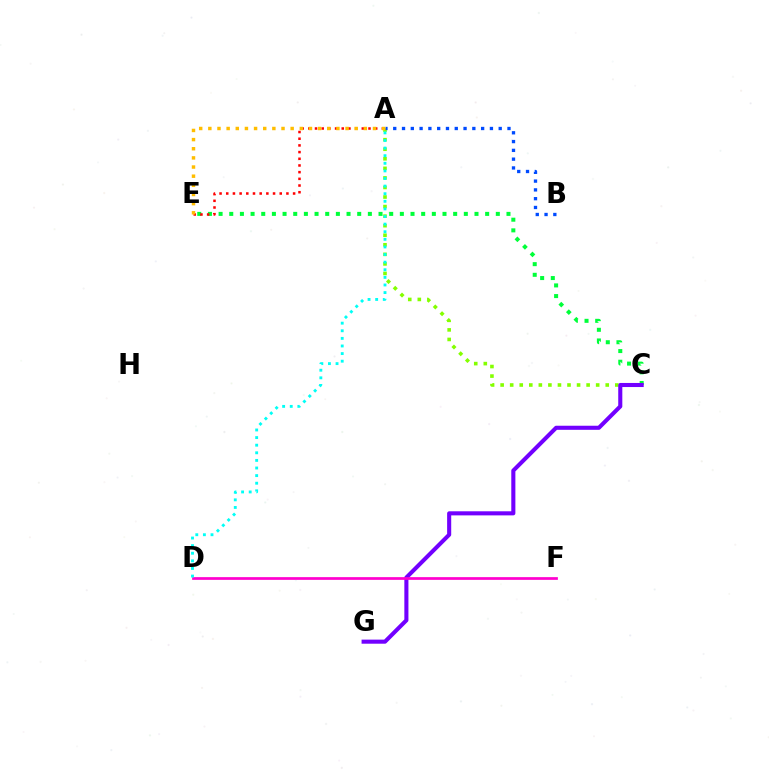{('C', 'E'): [{'color': '#00ff39', 'line_style': 'dotted', 'thickness': 2.9}], ('A', 'C'): [{'color': '#84ff00', 'line_style': 'dotted', 'thickness': 2.6}], ('C', 'G'): [{'color': '#7200ff', 'line_style': 'solid', 'thickness': 2.94}], ('A', 'B'): [{'color': '#004bff', 'line_style': 'dotted', 'thickness': 2.39}], ('D', 'F'): [{'color': '#ff00cf', 'line_style': 'solid', 'thickness': 1.96}], ('A', 'D'): [{'color': '#00fff6', 'line_style': 'dotted', 'thickness': 2.07}], ('A', 'E'): [{'color': '#ff0000', 'line_style': 'dotted', 'thickness': 1.82}, {'color': '#ffbd00', 'line_style': 'dotted', 'thickness': 2.49}]}